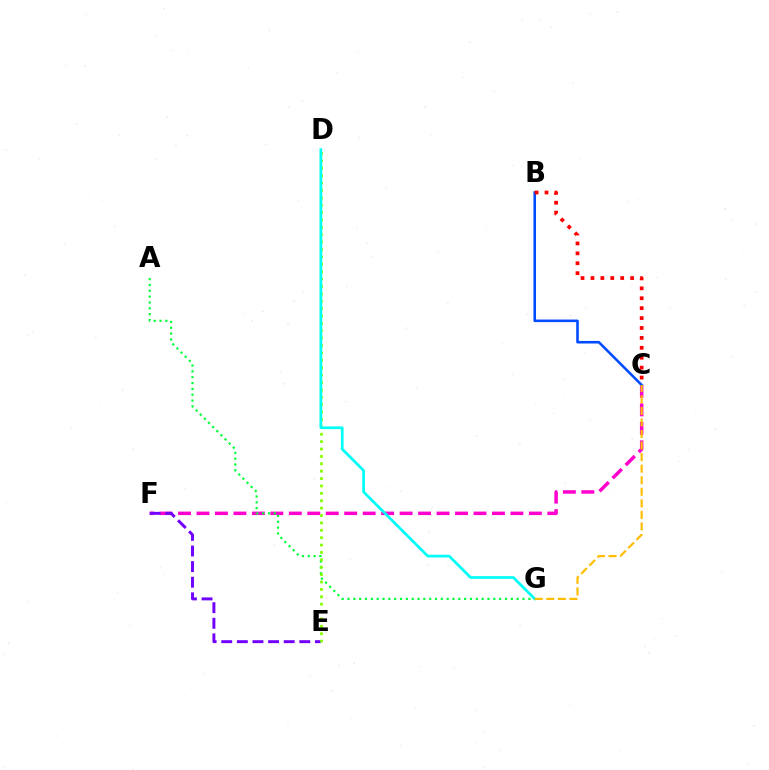{('C', 'F'): [{'color': '#ff00cf', 'line_style': 'dashed', 'thickness': 2.51}], ('A', 'G'): [{'color': '#00ff39', 'line_style': 'dotted', 'thickness': 1.58}], ('E', 'F'): [{'color': '#7200ff', 'line_style': 'dashed', 'thickness': 2.12}], ('B', 'C'): [{'color': '#004bff', 'line_style': 'solid', 'thickness': 1.86}, {'color': '#ff0000', 'line_style': 'dotted', 'thickness': 2.69}], ('D', 'E'): [{'color': '#84ff00', 'line_style': 'dotted', 'thickness': 2.01}], ('D', 'G'): [{'color': '#00fff6', 'line_style': 'solid', 'thickness': 1.95}], ('C', 'G'): [{'color': '#ffbd00', 'line_style': 'dashed', 'thickness': 1.57}]}